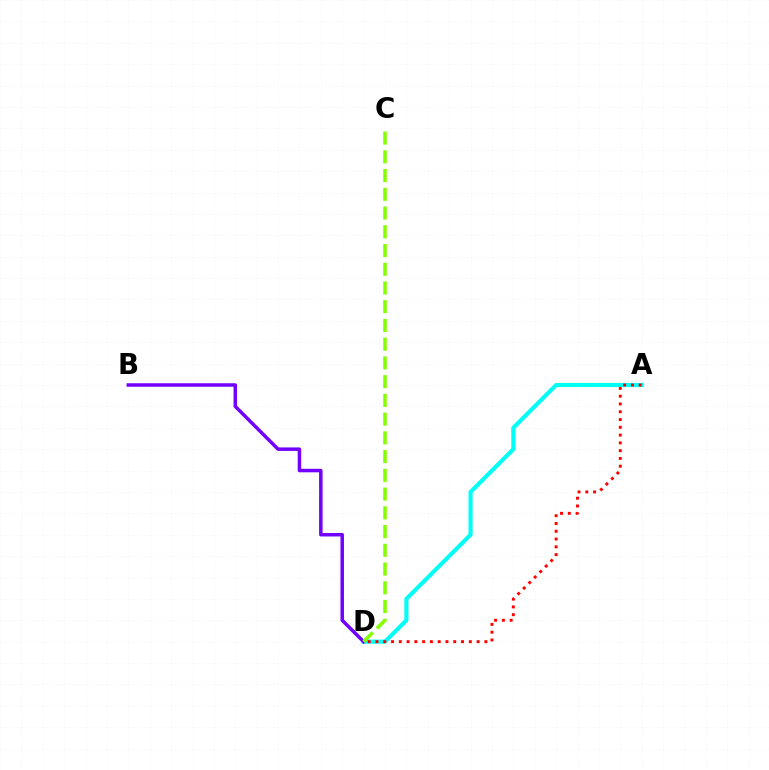{('A', 'D'): [{'color': '#00fff6', 'line_style': 'solid', 'thickness': 2.97}, {'color': '#ff0000', 'line_style': 'dotted', 'thickness': 2.11}], ('B', 'D'): [{'color': '#7200ff', 'line_style': 'solid', 'thickness': 2.52}], ('C', 'D'): [{'color': '#84ff00', 'line_style': 'dashed', 'thickness': 2.55}]}